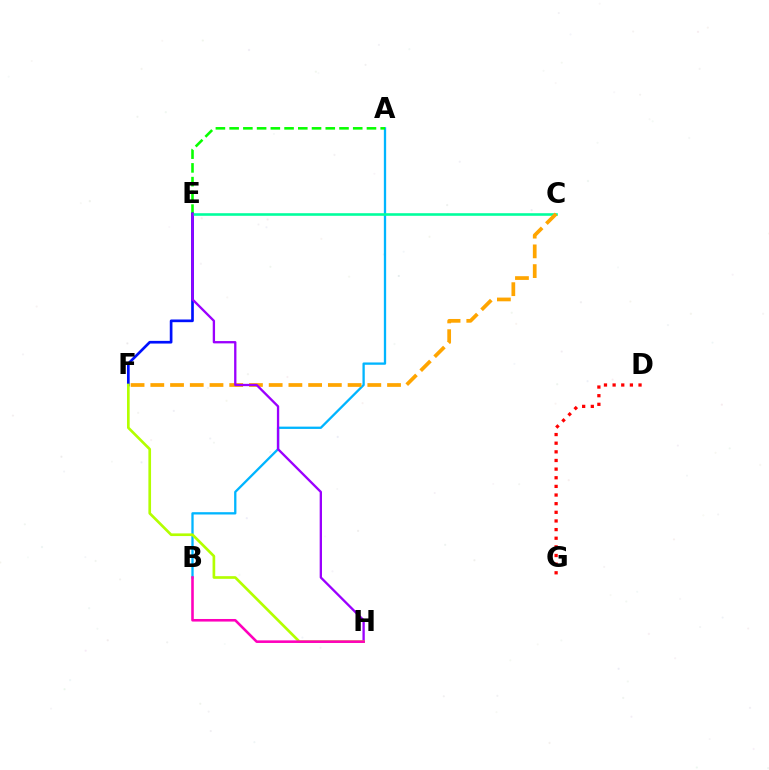{('A', 'B'): [{'color': '#00b5ff', 'line_style': 'solid', 'thickness': 1.66}], ('A', 'E'): [{'color': '#08ff00', 'line_style': 'dashed', 'thickness': 1.87}], ('E', 'F'): [{'color': '#0010ff', 'line_style': 'solid', 'thickness': 1.93}], ('C', 'E'): [{'color': '#00ff9d', 'line_style': 'solid', 'thickness': 1.87}], ('D', 'G'): [{'color': '#ff0000', 'line_style': 'dotted', 'thickness': 2.35}], ('C', 'F'): [{'color': '#ffa500', 'line_style': 'dashed', 'thickness': 2.68}], ('E', 'H'): [{'color': '#9b00ff', 'line_style': 'solid', 'thickness': 1.67}], ('F', 'H'): [{'color': '#b3ff00', 'line_style': 'solid', 'thickness': 1.92}], ('B', 'H'): [{'color': '#ff00bd', 'line_style': 'solid', 'thickness': 1.86}]}